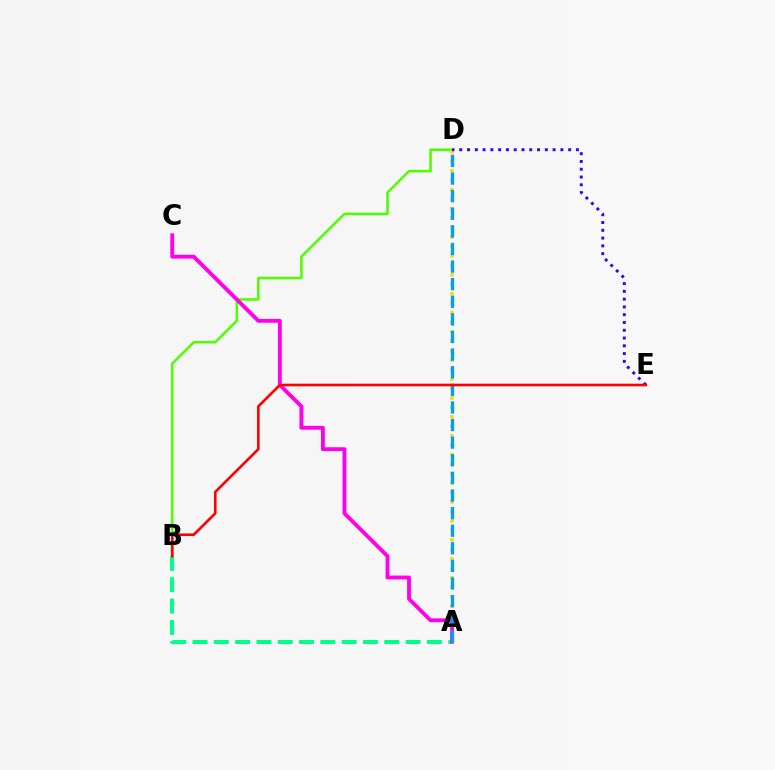{('A', 'B'): [{'color': '#00ff86', 'line_style': 'dashed', 'thickness': 2.89}], ('B', 'D'): [{'color': '#4fff00', 'line_style': 'solid', 'thickness': 1.84}], ('A', 'D'): [{'color': '#ffd500', 'line_style': 'dotted', 'thickness': 2.57}, {'color': '#009eff', 'line_style': 'dashed', 'thickness': 2.39}], ('A', 'C'): [{'color': '#ff00ed', 'line_style': 'solid', 'thickness': 2.77}], ('D', 'E'): [{'color': '#3700ff', 'line_style': 'dotted', 'thickness': 2.11}], ('B', 'E'): [{'color': '#ff0000', 'line_style': 'solid', 'thickness': 1.88}]}